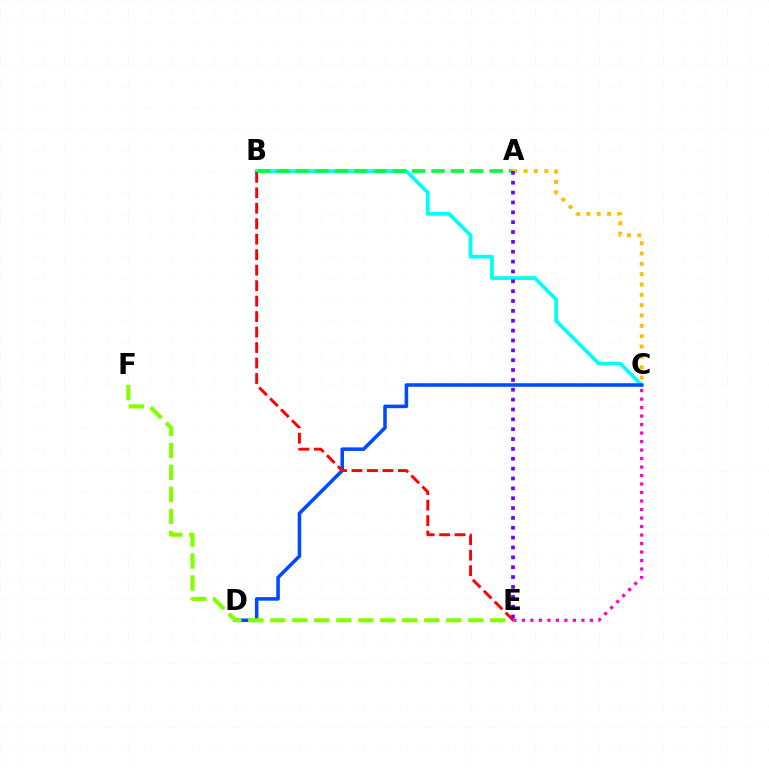{('B', 'C'): [{'color': '#00fff6', 'line_style': 'solid', 'thickness': 2.69}], ('C', 'D'): [{'color': '#004bff', 'line_style': 'solid', 'thickness': 2.56}], ('A', 'C'): [{'color': '#ffbd00', 'line_style': 'dotted', 'thickness': 2.81}], ('E', 'F'): [{'color': '#84ff00', 'line_style': 'dashed', 'thickness': 2.99}], ('B', 'E'): [{'color': '#ff0000', 'line_style': 'dashed', 'thickness': 2.1}], ('A', 'B'): [{'color': '#00ff39', 'line_style': 'dashed', 'thickness': 2.63}], ('A', 'E'): [{'color': '#7200ff', 'line_style': 'dotted', 'thickness': 2.68}], ('C', 'E'): [{'color': '#ff00cf', 'line_style': 'dotted', 'thickness': 2.31}]}